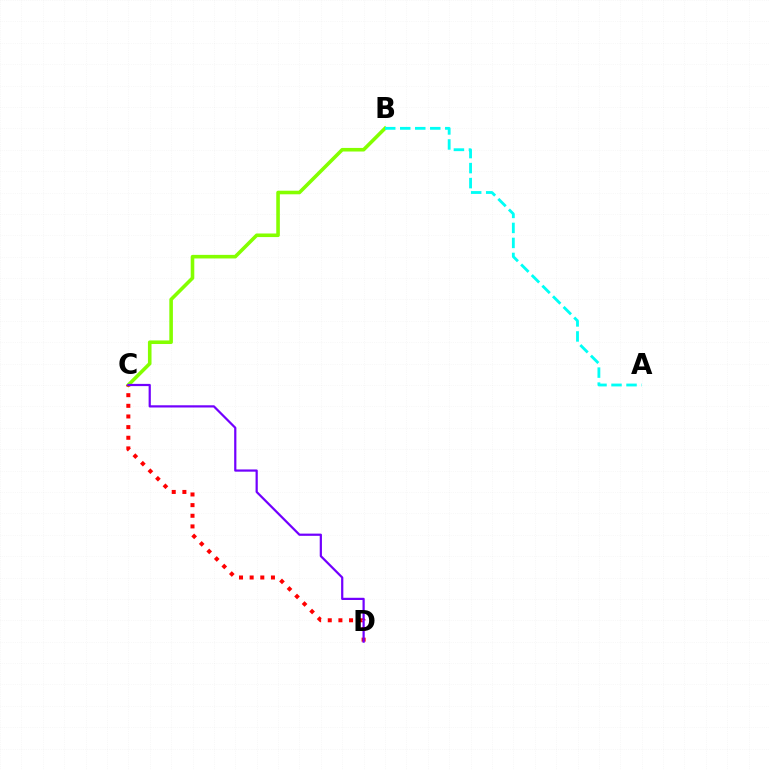{('B', 'C'): [{'color': '#84ff00', 'line_style': 'solid', 'thickness': 2.58}], ('C', 'D'): [{'color': '#ff0000', 'line_style': 'dotted', 'thickness': 2.89}, {'color': '#7200ff', 'line_style': 'solid', 'thickness': 1.6}], ('A', 'B'): [{'color': '#00fff6', 'line_style': 'dashed', 'thickness': 2.04}]}